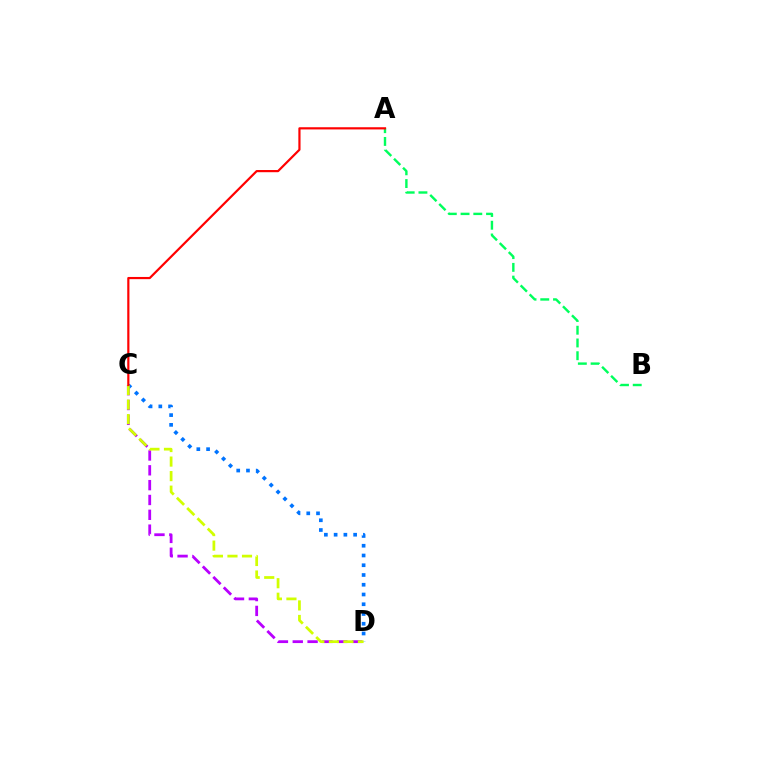{('C', 'D'): [{'color': '#b900ff', 'line_style': 'dashed', 'thickness': 2.01}, {'color': '#0074ff', 'line_style': 'dotted', 'thickness': 2.65}, {'color': '#d1ff00', 'line_style': 'dashed', 'thickness': 1.97}], ('A', 'B'): [{'color': '#00ff5c', 'line_style': 'dashed', 'thickness': 1.73}], ('A', 'C'): [{'color': '#ff0000', 'line_style': 'solid', 'thickness': 1.58}]}